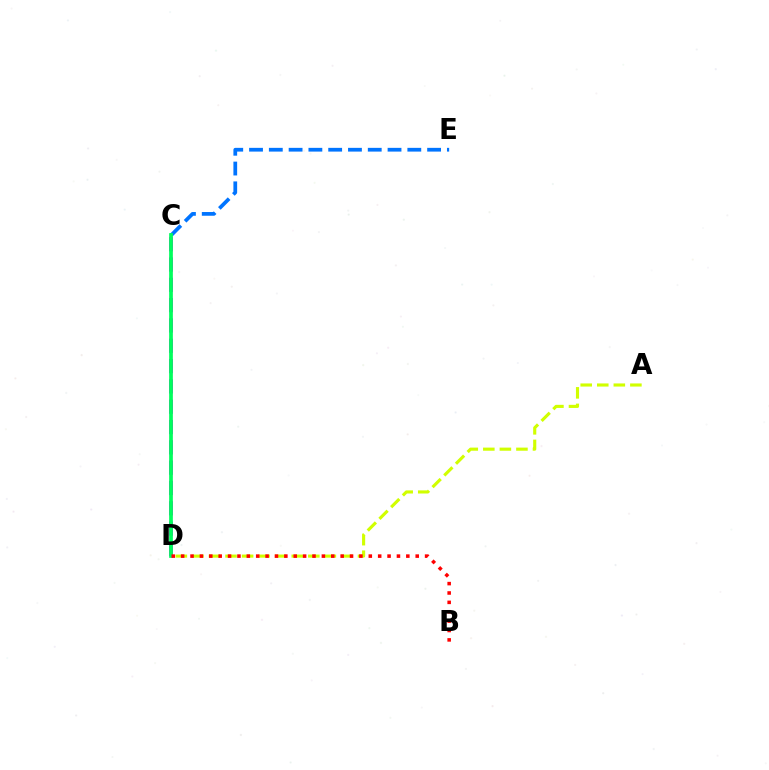{('A', 'D'): [{'color': '#d1ff00', 'line_style': 'dashed', 'thickness': 2.25}], ('C', 'D'): [{'color': '#b900ff', 'line_style': 'dashed', 'thickness': 2.76}, {'color': '#00ff5c', 'line_style': 'solid', 'thickness': 2.67}], ('C', 'E'): [{'color': '#0074ff', 'line_style': 'dashed', 'thickness': 2.69}], ('B', 'D'): [{'color': '#ff0000', 'line_style': 'dotted', 'thickness': 2.55}]}